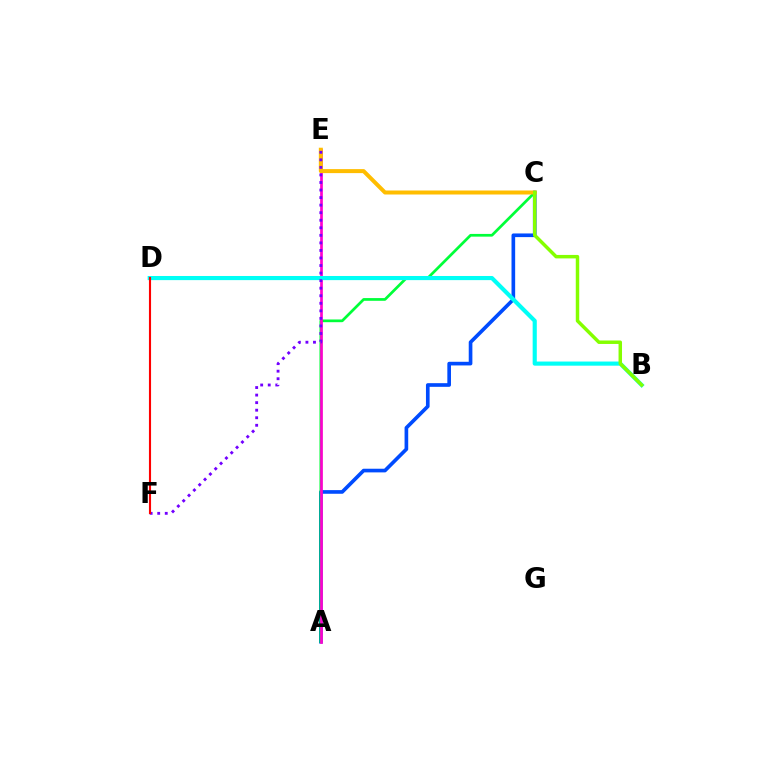{('A', 'C'): [{'color': '#004bff', 'line_style': 'solid', 'thickness': 2.63}, {'color': '#00ff39', 'line_style': 'solid', 'thickness': 1.96}], ('A', 'E'): [{'color': '#ff00cf', 'line_style': 'solid', 'thickness': 1.94}], ('B', 'D'): [{'color': '#00fff6', 'line_style': 'solid', 'thickness': 2.98}], ('C', 'E'): [{'color': '#ffbd00', 'line_style': 'solid', 'thickness': 2.88}], ('E', 'F'): [{'color': '#7200ff', 'line_style': 'dotted', 'thickness': 2.05}], ('D', 'F'): [{'color': '#ff0000', 'line_style': 'solid', 'thickness': 1.53}], ('B', 'C'): [{'color': '#84ff00', 'line_style': 'solid', 'thickness': 2.5}]}